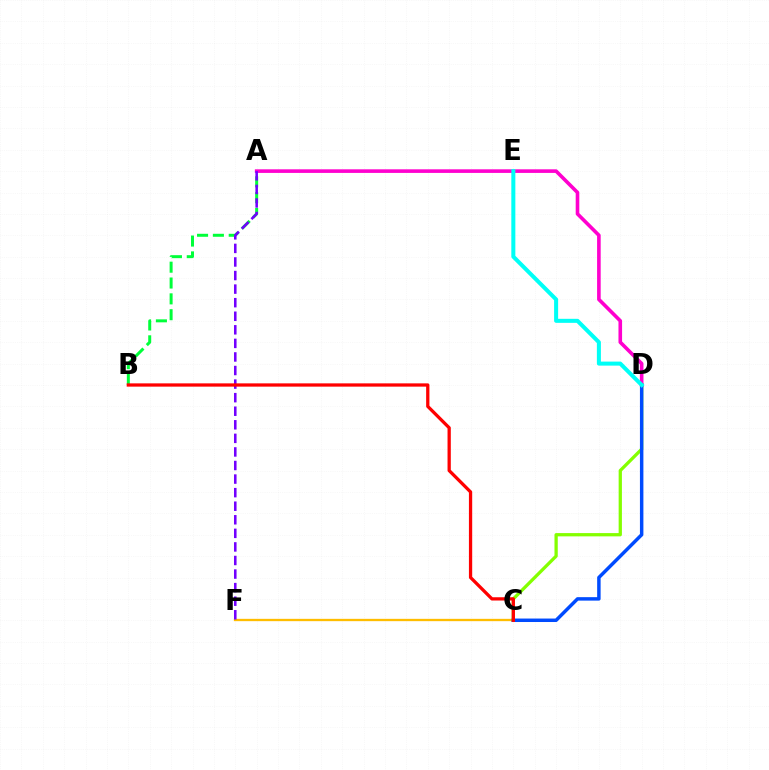{('A', 'B'): [{'color': '#00ff39', 'line_style': 'dashed', 'thickness': 2.15}], ('C', 'F'): [{'color': '#ffbd00', 'line_style': 'solid', 'thickness': 1.67}], ('A', 'D'): [{'color': '#ff00cf', 'line_style': 'solid', 'thickness': 2.6}], ('C', 'D'): [{'color': '#84ff00', 'line_style': 'solid', 'thickness': 2.35}, {'color': '#004bff', 'line_style': 'solid', 'thickness': 2.5}], ('A', 'F'): [{'color': '#7200ff', 'line_style': 'dashed', 'thickness': 1.84}], ('D', 'E'): [{'color': '#00fff6', 'line_style': 'solid', 'thickness': 2.9}], ('B', 'C'): [{'color': '#ff0000', 'line_style': 'solid', 'thickness': 2.36}]}